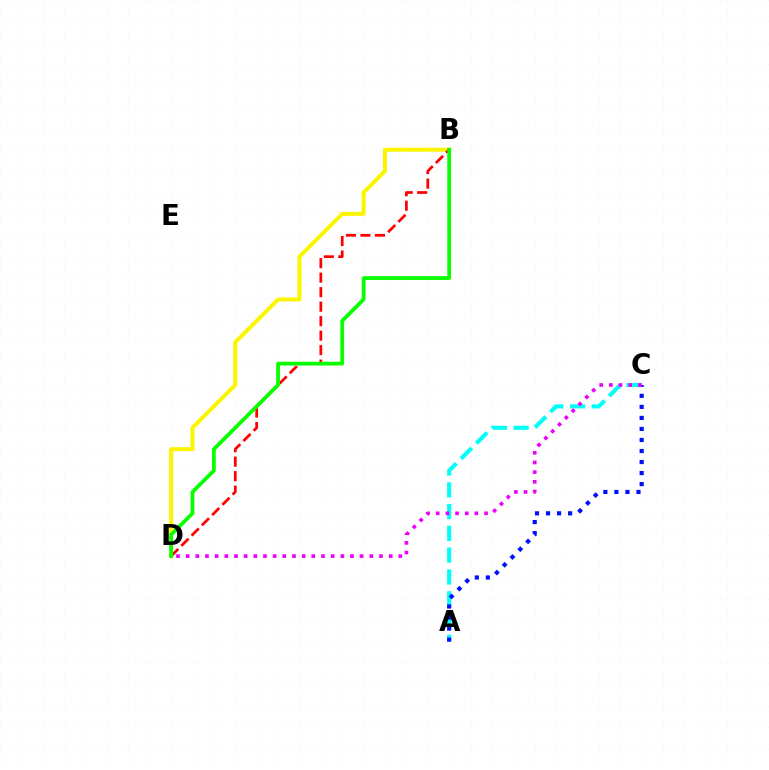{('A', 'C'): [{'color': '#00fff6', 'line_style': 'dashed', 'thickness': 2.96}, {'color': '#0010ff', 'line_style': 'dotted', 'thickness': 3.0}], ('B', 'D'): [{'color': '#fcf500', 'line_style': 'solid', 'thickness': 2.88}, {'color': '#ff0000', 'line_style': 'dashed', 'thickness': 1.97}, {'color': '#08ff00', 'line_style': 'solid', 'thickness': 2.7}], ('C', 'D'): [{'color': '#ee00ff', 'line_style': 'dotted', 'thickness': 2.63}]}